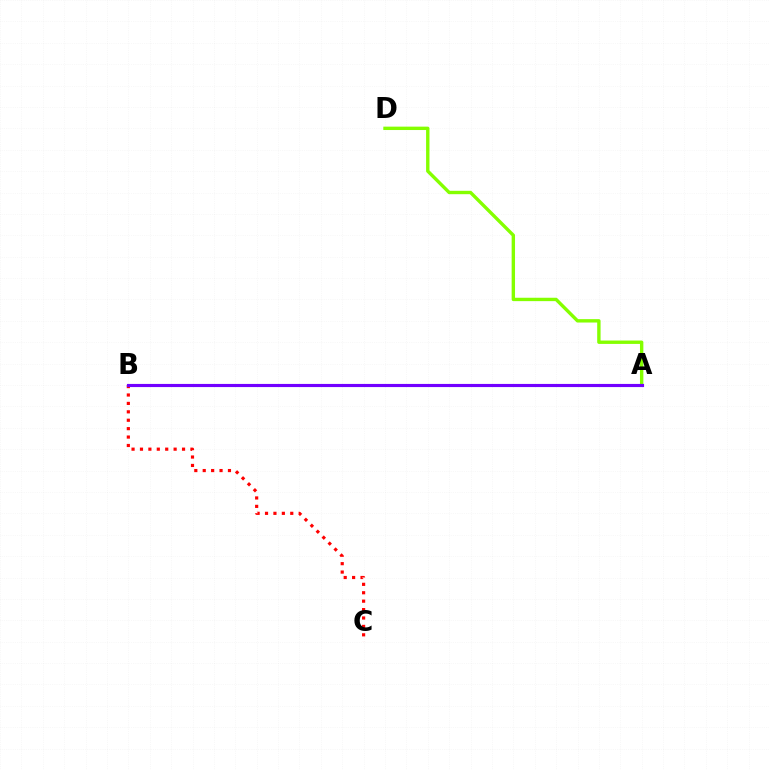{('B', 'C'): [{'color': '#ff0000', 'line_style': 'dotted', 'thickness': 2.29}], ('A', 'D'): [{'color': '#84ff00', 'line_style': 'solid', 'thickness': 2.44}], ('A', 'B'): [{'color': '#00fff6', 'line_style': 'dotted', 'thickness': 1.97}, {'color': '#7200ff', 'line_style': 'solid', 'thickness': 2.26}]}